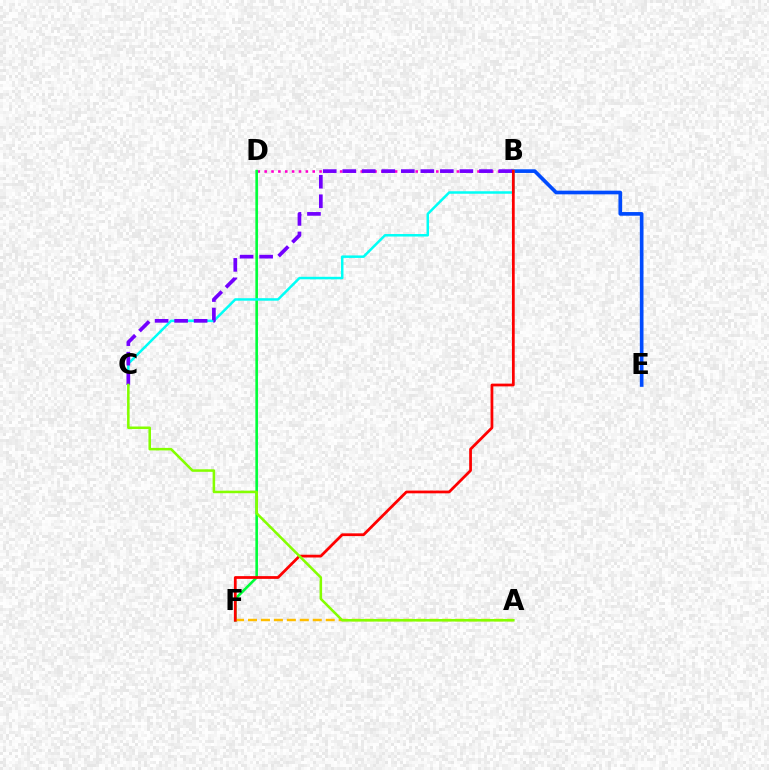{('B', 'D'): [{'color': '#ff00cf', 'line_style': 'dotted', 'thickness': 1.87}], ('D', 'F'): [{'color': '#00ff39', 'line_style': 'solid', 'thickness': 1.87}], ('B', 'E'): [{'color': '#004bff', 'line_style': 'solid', 'thickness': 2.63}], ('B', 'C'): [{'color': '#00fff6', 'line_style': 'solid', 'thickness': 1.8}, {'color': '#7200ff', 'line_style': 'dashed', 'thickness': 2.65}], ('A', 'F'): [{'color': '#ffbd00', 'line_style': 'dashed', 'thickness': 1.76}], ('B', 'F'): [{'color': '#ff0000', 'line_style': 'solid', 'thickness': 1.99}], ('A', 'C'): [{'color': '#84ff00', 'line_style': 'solid', 'thickness': 1.83}]}